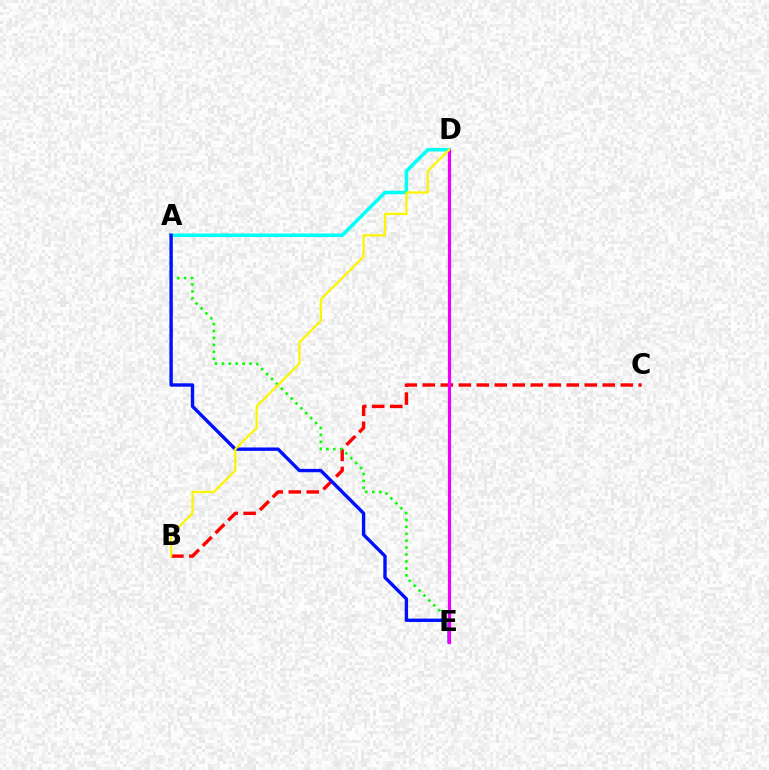{('B', 'C'): [{'color': '#ff0000', 'line_style': 'dashed', 'thickness': 2.44}], ('A', 'D'): [{'color': '#00fff6', 'line_style': 'solid', 'thickness': 2.56}], ('A', 'E'): [{'color': '#08ff00', 'line_style': 'dotted', 'thickness': 1.88}, {'color': '#0010ff', 'line_style': 'solid', 'thickness': 2.44}], ('D', 'E'): [{'color': '#ee00ff', 'line_style': 'solid', 'thickness': 2.31}], ('B', 'D'): [{'color': '#fcf500', 'line_style': 'solid', 'thickness': 1.61}]}